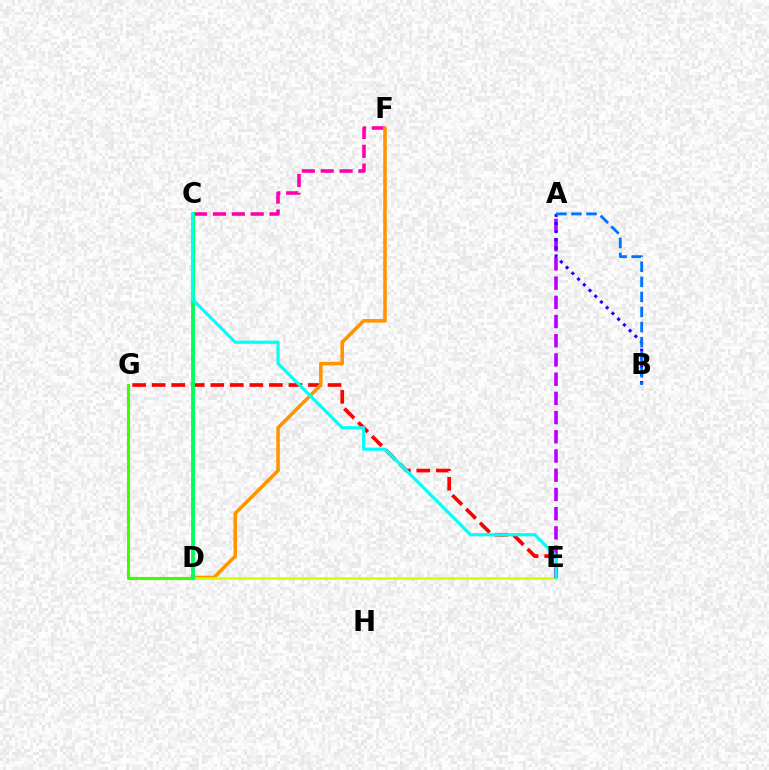{('C', 'F'): [{'color': '#ff00ac', 'line_style': 'dashed', 'thickness': 2.56}], ('E', 'G'): [{'color': '#ff0000', 'line_style': 'dashed', 'thickness': 2.65}], ('D', 'F'): [{'color': '#ff9400', 'line_style': 'solid', 'thickness': 2.57}], ('D', 'E'): [{'color': '#d1ff00', 'line_style': 'solid', 'thickness': 1.81}], ('D', 'G'): [{'color': '#3dff00', 'line_style': 'solid', 'thickness': 2.21}], ('A', 'E'): [{'color': '#b900ff', 'line_style': 'dashed', 'thickness': 2.61}], ('C', 'D'): [{'color': '#00ff5c', 'line_style': 'solid', 'thickness': 2.76}], ('C', 'E'): [{'color': '#00fff6', 'line_style': 'solid', 'thickness': 2.28}], ('A', 'B'): [{'color': '#2500ff', 'line_style': 'dotted', 'thickness': 2.2}, {'color': '#0074ff', 'line_style': 'dashed', 'thickness': 2.05}]}